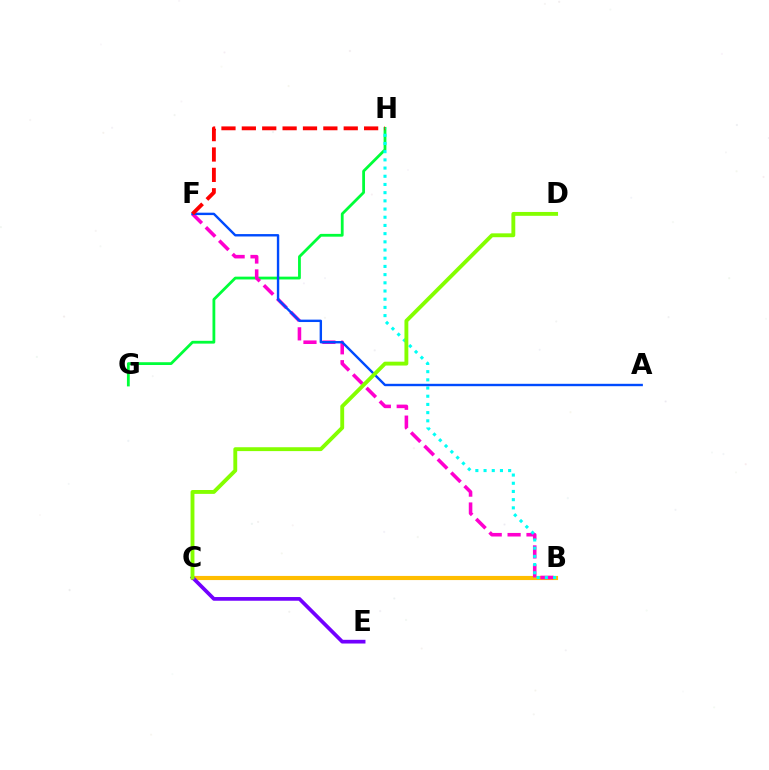{('G', 'H'): [{'color': '#00ff39', 'line_style': 'solid', 'thickness': 2.01}], ('B', 'C'): [{'color': '#ffbd00', 'line_style': 'solid', 'thickness': 2.98}], ('B', 'F'): [{'color': '#ff00cf', 'line_style': 'dashed', 'thickness': 2.57}], ('C', 'E'): [{'color': '#7200ff', 'line_style': 'solid', 'thickness': 2.67}], ('B', 'H'): [{'color': '#00fff6', 'line_style': 'dotted', 'thickness': 2.23}], ('A', 'F'): [{'color': '#004bff', 'line_style': 'solid', 'thickness': 1.73}], ('F', 'H'): [{'color': '#ff0000', 'line_style': 'dashed', 'thickness': 2.77}], ('C', 'D'): [{'color': '#84ff00', 'line_style': 'solid', 'thickness': 2.79}]}